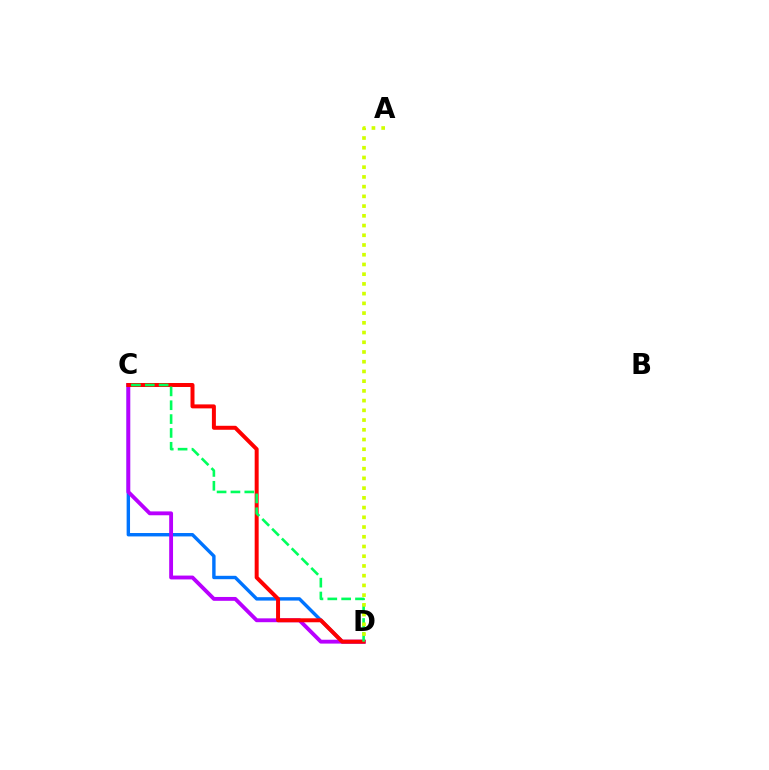{('C', 'D'): [{'color': '#0074ff', 'line_style': 'solid', 'thickness': 2.45}, {'color': '#b900ff', 'line_style': 'solid', 'thickness': 2.77}, {'color': '#ff0000', 'line_style': 'solid', 'thickness': 2.87}, {'color': '#00ff5c', 'line_style': 'dashed', 'thickness': 1.88}], ('A', 'D'): [{'color': '#d1ff00', 'line_style': 'dotted', 'thickness': 2.64}]}